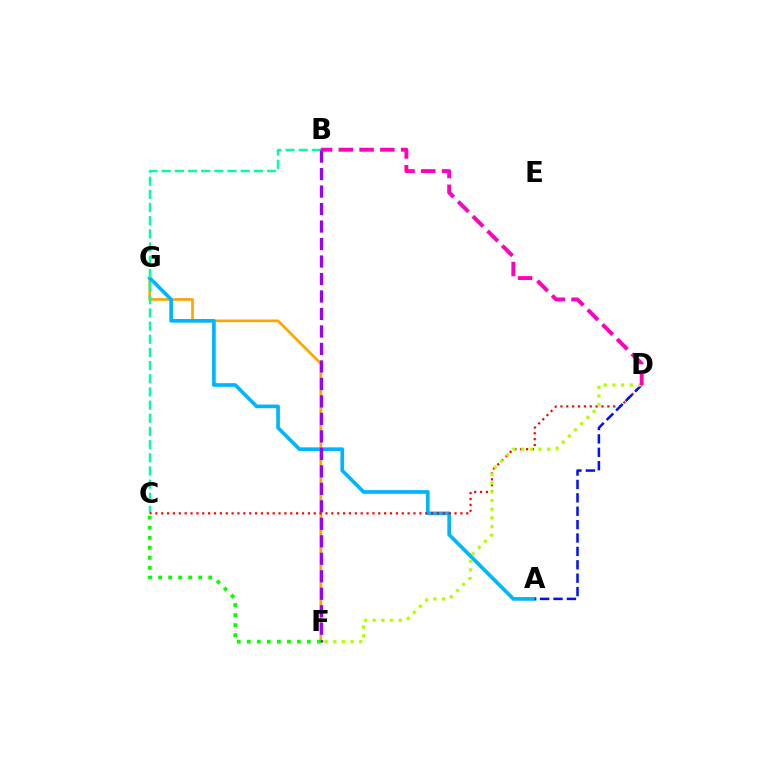{('F', 'G'): [{'color': '#ffa500', 'line_style': 'solid', 'thickness': 1.93}], ('A', 'G'): [{'color': '#00b5ff', 'line_style': 'solid', 'thickness': 2.64}], ('B', 'C'): [{'color': '#00ff9d', 'line_style': 'dashed', 'thickness': 1.79}], ('B', 'F'): [{'color': '#9b00ff', 'line_style': 'dashed', 'thickness': 2.38}], ('C', 'D'): [{'color': '#ff0000', 'line_style': 'dotted', 'thickness': 1.59}], ('A', 'D'): [{'color': '#0010ff', 'line_style': 'dashed', 'thickness': 1.82}], ('C', 'F'): [{'color': '#08ff00', 'line_style': 'dotted', 'thickness': 2.72}], ('D', 'F'): [{'color': '#b3ff00', 'line_style': 'dotted', 'thickness': 2.36}], ('B', 'D'): [{'color': '#ff00bd', 'line_style': 'dashed', 'thickness': 2.82}]}